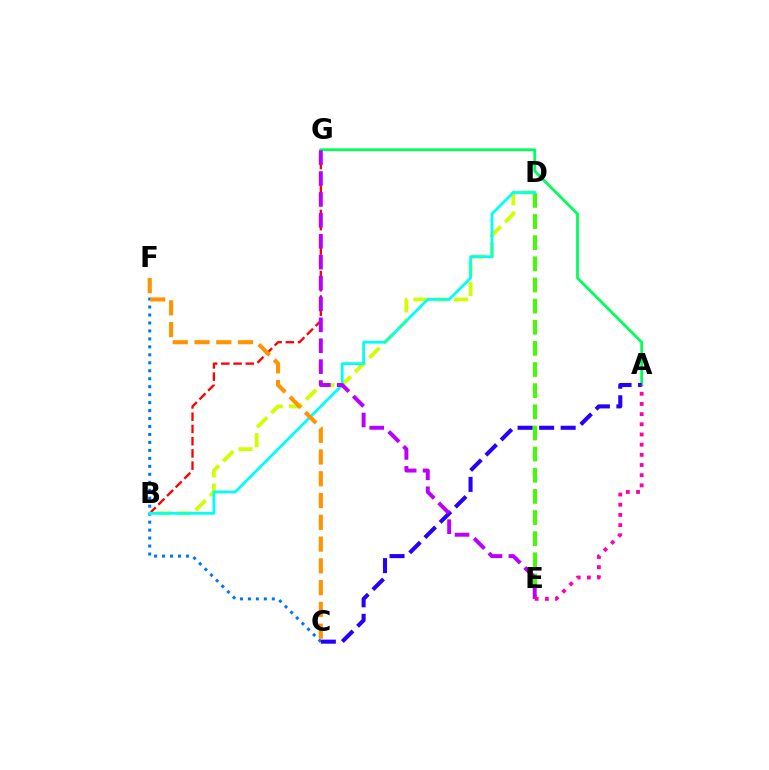{('C', 'F'): [{'color': '#0074ff', 'line_style': 'dotted', 'thickness': 2.16}, {'color': '#ff9400', 'line_style': 'dashed', 'thickness': 2.96}], ('B', 'G'): [{'color': '#ff0000', 'line_style': 'dashed', 'thickness': 1.66}], ('B', 'D'): [{'color': '#d1ff00', 'line_style': 'dashed', 'thickness': 2.74}, {'color': '#00fff6', 'line_style': 'solid', 'thickness': 2.01}], ('D', 'E'): [{'color': '#3dff00', 'line_style': 'dashed', 'thickness': 2.87}], ('A', 'G'): [{'color': '#00ff5c', 'line_style': 'solid', 'thickness': 2.01}], ('A', 'C'): [{'color': '#2500ff', 'line_style': 'dashed', 'thickness': 2.92}], ('E', 'G'): [{'color': '#b900ff', 'line_style': 'dashed', 'thickness': 2.84}], ('A', 'E'): [{'color': '#ff00ac', 'line_style': 'dotted', 'thickness': 2.77}]}